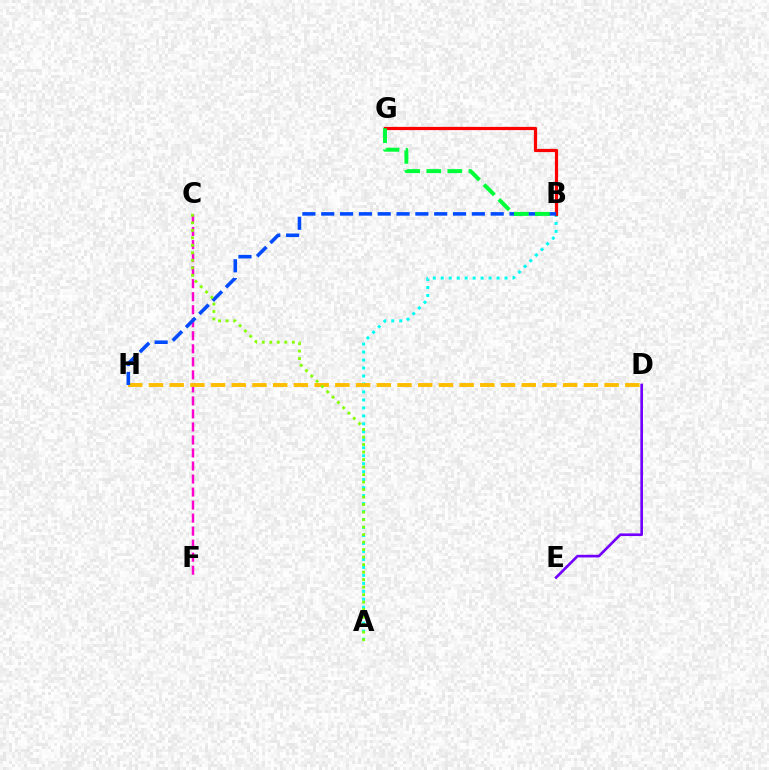{('C', 'F'): [{'color': '#ff00cf', 'line_style': 'dashed', 'thickness': 1.77}], ('A', 'B'): [{'color': '#00fff6', 'line_style': 'dotted', 'thickness': 2.17}], ('B', 'G'): [{'color': '#ff0000', 'line_style': 'solid', 'thickness': 2.31}, {'color': '#00ff39', 'line_style': 'dashed', 'thickness': 2.86}], ('D', 'H'): [{'color': '#ffbd00', 'line_style': 'dashed', 'thickness': 2.81}], ('D', 'E'): [{'color': '#7200ff', 'line_style': 'solid', 'thickness': 1.91}], ('B', 'H'): [{'color': '#004bff', 'line_style': 'dashed', 'thickness': 2.56}], ('A', 'C'): [{'color': '#84ff00', 'line_style': 'dotted', 'thickness': 2.04}]}